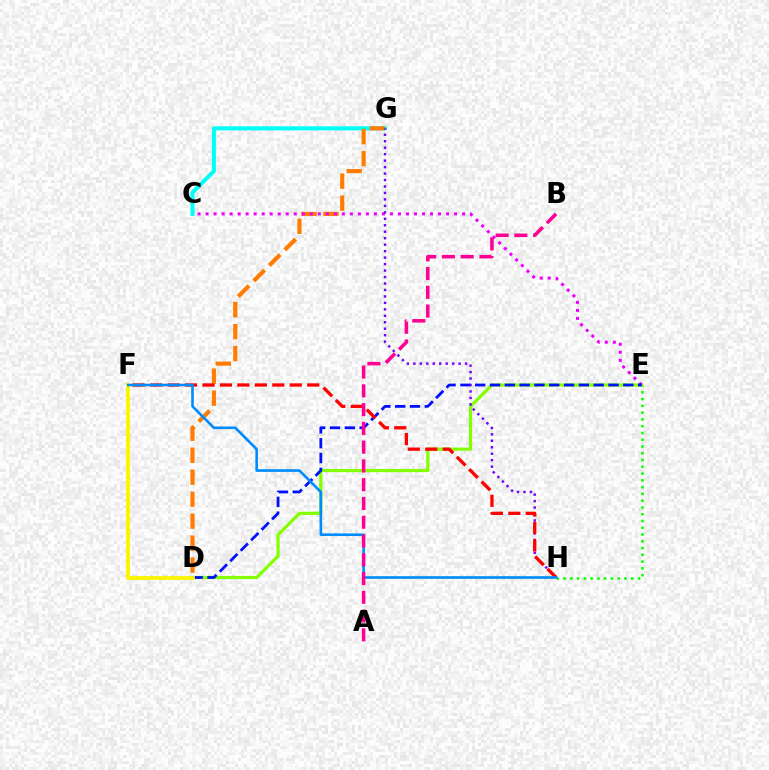{('C', 'G'): [{'color': '#00fff6', 'line_style': 'solid', 'thickness': 2.91}], ('D', 'F'): [{'color': '#00ff74', 'line_style': 'dotted', 'thickness': 1.8}, {'color': '#fcf500', 'line_style': 'solid', 'thickness': 2.71}], ('E', 'H'): [{'color': '#08ff00', 'line_style': 'dotted', 'thickness': 1.84}], ('D', 'E'): [{'color': '#84ff00', 'line_style': 'solid', 'thickness': 2.31}, {'color': '#0010ff', 'line_style': 'dashed', 'thickness': 2.01}], ('D', 'G'): [{'color': '#ff7c00', 'line_style': 'dashed', 'thickness': 2.99}], ('C', 'E'): [{'color': '#ee00ff', 'line_style': 'dotted', 'thickness': 2.18}], ('G', 'H'): [{'color': '#7200ff', 'line_style': 'dotted', 'thickness': 1.76}], ('F', 'H'): [{'color': '#ff0000', 'line_style': 'dashed', 'thickness': 2.37}, {'color': '#008cff', 'line_style': 'solid', 'thickness': 1.9}], ('A', 'B'): [{'color': '#ff0094', 'line_style': 'dashed', 'thickness': 2.55}]}